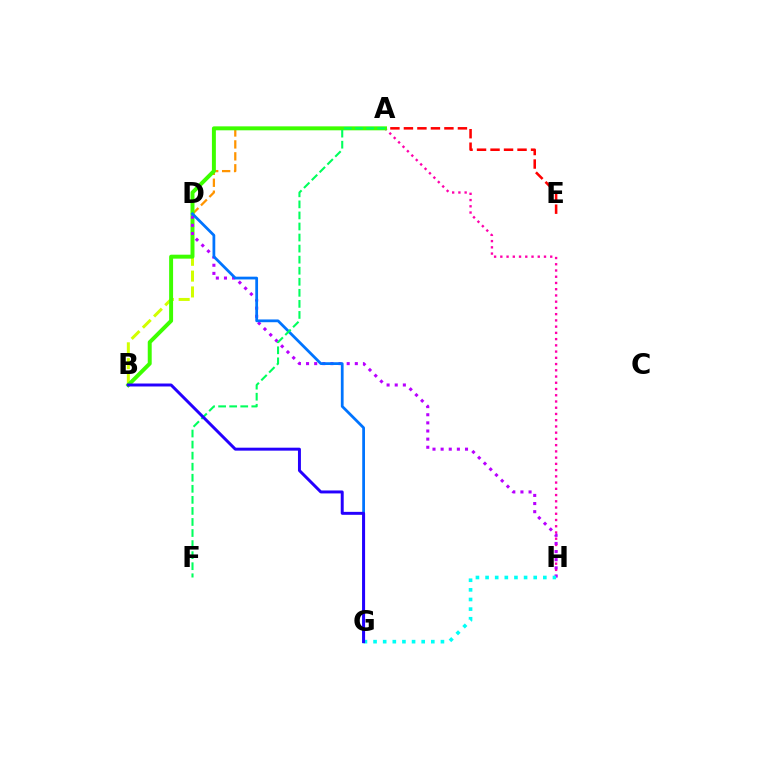{('A', 'H'): [{'color': '#ff00ac', 'line_style': 'dotted', 'thickness': 1.69}], ('B', 'D'): [{'color': '#d1ff00', 'line_style': 'dashed', 'thickness': 2.15}], ('A', 'D'): [{'color': '#ff9400', 'line_style': 'dashed', 'thickness': 1.62}], ('A', 'E'): [{'color': '#ff0000', 'line_style': 'dashed', 'thickness': 1.83}], ('A', 'B'): [{'color': '#3dff00', 'line_style': 'solid', 'thickness': 2.85}], ('D', 'H'): [{'color': '#b900ff', 'line_style': 'dotted', 'thickness': 2.21}], ('D', 'G'): [{'color': '#0074ff', 'line_style': 'solid', 'thickness': 1.99}], ('G', 'H'): [{'color': '#00fff6', 'line_style': 'dotted', 'thickness': 2.62}], ('A', 'F'): [{'color': '#00ff5c', 'line_style': 'dashed', 'thickness': 1.5}], ('B', 'G'): [{'color': '#2500ff', 'line_style': 'solid', 'thickness': 2.13}]}